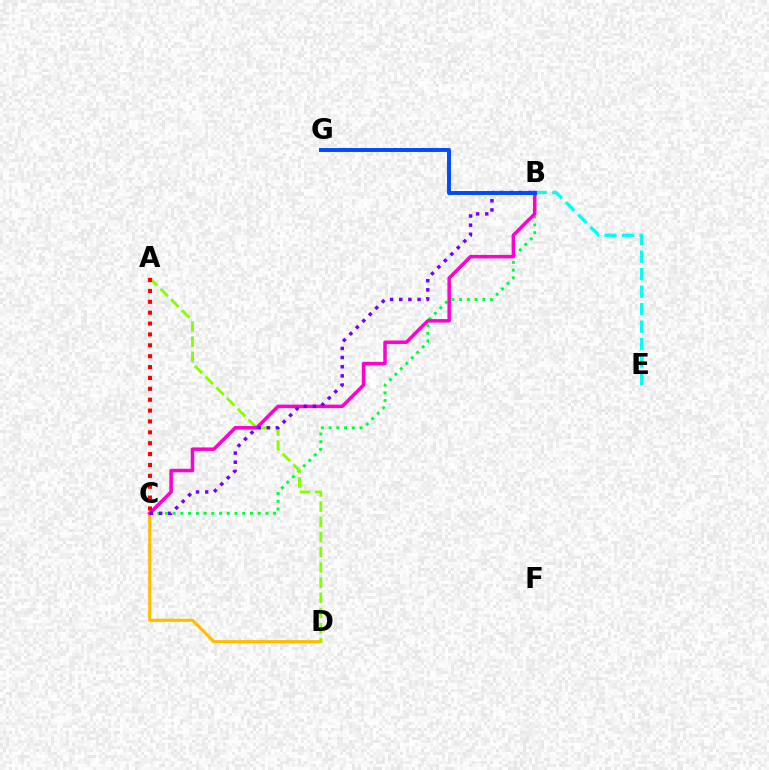{('B', 'C'): [{'color': '#00ff39', 'line_style': 'dotted', 'thickness': 2.1}, {'color': '#ff00cf', 'line_style': 'solid', 'thickness': 2.51}, {'color': '#7200ff', 'line_style': 'dotted', 'thickness': 2.49}], ('C', 'D'): [{'color': '#ffbd00', 'line_style': 'solid', 'thickness': 2.24}], ('A', 'D'): [{'color': '#84ff00', 'line_style': 'dashed', 'thickness': 2.06}], ('A', 'C'): [{'color': '#ff0000', 'line_style': 'dotted', 'thickness': 2.96}], ('B', 'E'): [{'color': '#00fff6', 'line_style': 'dashed', 'thickness': 2.38}], ('B', 'G'): [{'color': '#004bff', 'line_style': 'solid', 'thickness': 2.84}]}